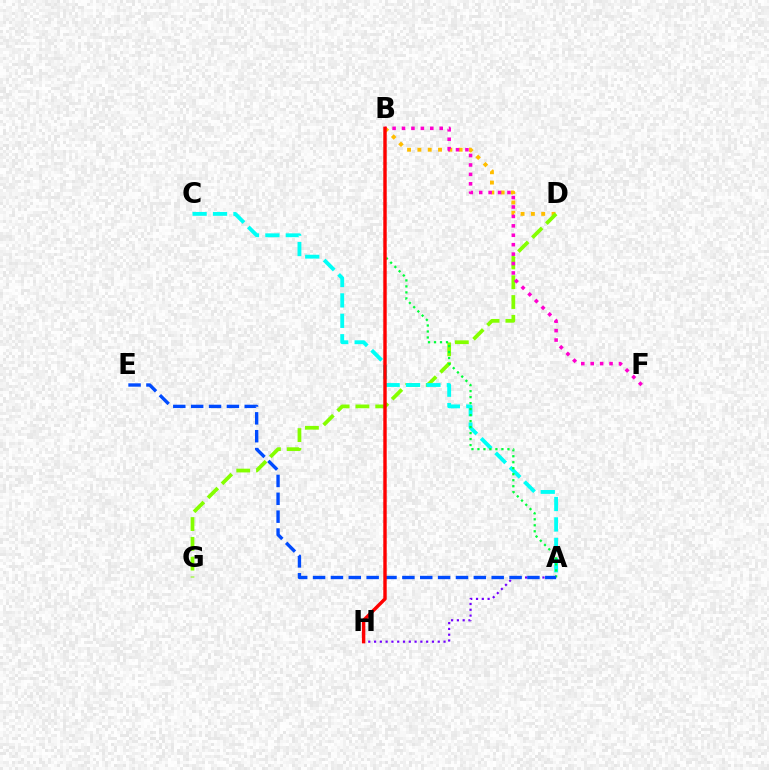{('B', 'D'): [{'color': '#ffbd00', 'line_style': 'dotted', 'thickness': 2.8}], ('D', 'G'): [{'color': '#84ff00', 'line_style': 'dashed', 'thickness': 2.69}], ('A', 'C'): [{'color': '#00fff6', 'line_style': 'dashed', 'thickness': 2.77}], ('A', 'B'): [{'color': '#00ff39', 'line_style': 'dotted', 'thickness': 1.63}], ('A', 'H'): [{'color': '#7200ff', 'line_style': 'dotted', 'thickness': 1.57}], ('A', 'E'): [{'color': '#004bff', 'line_style': 'dashed', 'thickness': 2.43}], ('B', 'F'): [{'color': '#ff00cf', 'line_style': 'dotted', 'thickness': 2.56}], ('B', 'H'): [{'color': '#ff0000', 'line_style': 'solid', 'thickness': 2.46}]}